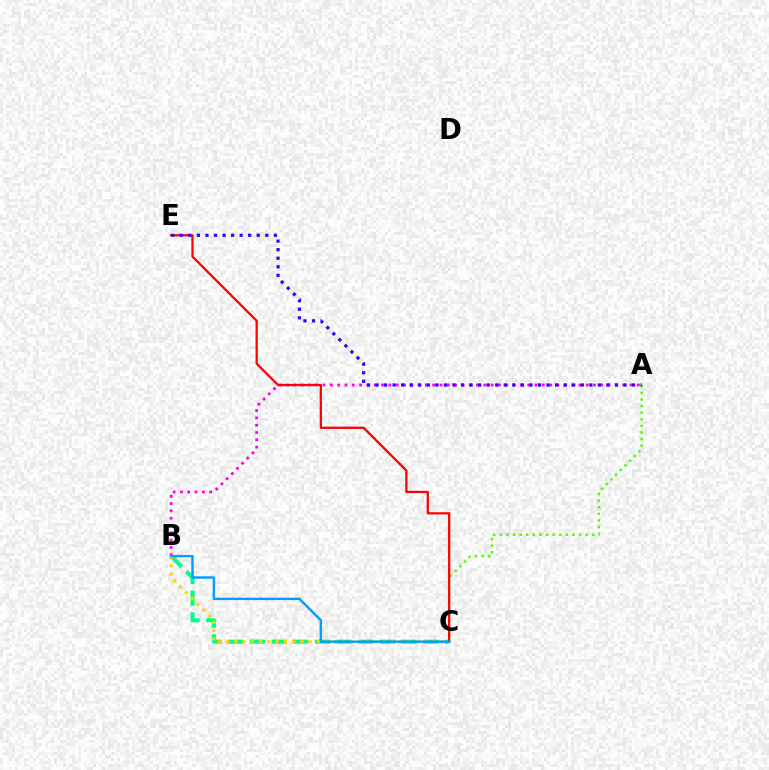{('A', 'B'): [{'color': '#ff00ed', 'line_style': 'dotted', 'thickness': 1.99}], ('B', 'C'): [{'color': '#00ff86', 'line_style': 'dashed', 'thickness': 2.95}, {'color': '#ffd500', 'line_style': 'dotted', 'thickness': 2.24}, {'color': '#009eff', 'line_style': 'solid', 'thickness': 1.75}], ('A', 'C'): [{'color': '#4fff00', 'line_style': 'dotted', 'thickness': 1.79}], ('C', 'E'): [{'color': '#ff0000', 'line_style': 'solid', 'thickness': 1.63}], ('A', 'E'): [{'color': '#3700ff', 'line_style': 'dotted', 'thickness': 2.32}]}